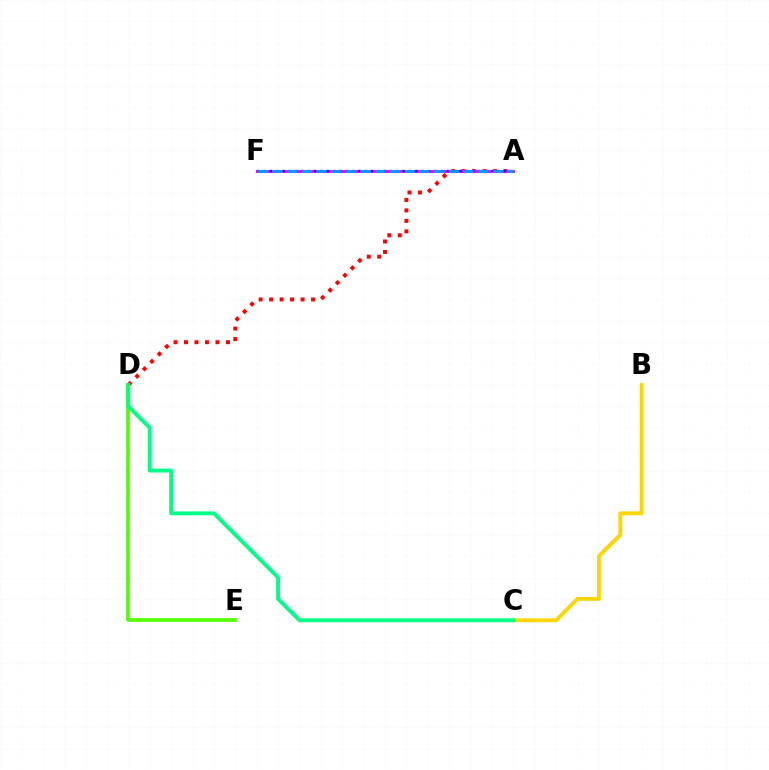{('A', 'D'): [{'color': '#ff0000', 'line_style': 'dotted', 'thickness': 2.85}], ('B', 'C'): [{'color': '#ffd500', 'line_style': 'solid', 'thickness': 2.79}], ('A', 'F'): [{'color': '#ff00ed', 'line_style': 'solid', 'thickness': 2.12}, {'color': '#3700ff', 'line_style': 'dotted', 'thickness': 1.72}, {'color': '#009eff', 'line_style': 'dashed', 'thickness': 2.0}], ('D', 'E'): [{'color': '#4fff00', 'line_style': 'solid', 'thickness': 2.64}], ('C', 'D'): [{'color': '#00ff86', 'line_style': 'solid', 'thickness': 2.81}]}